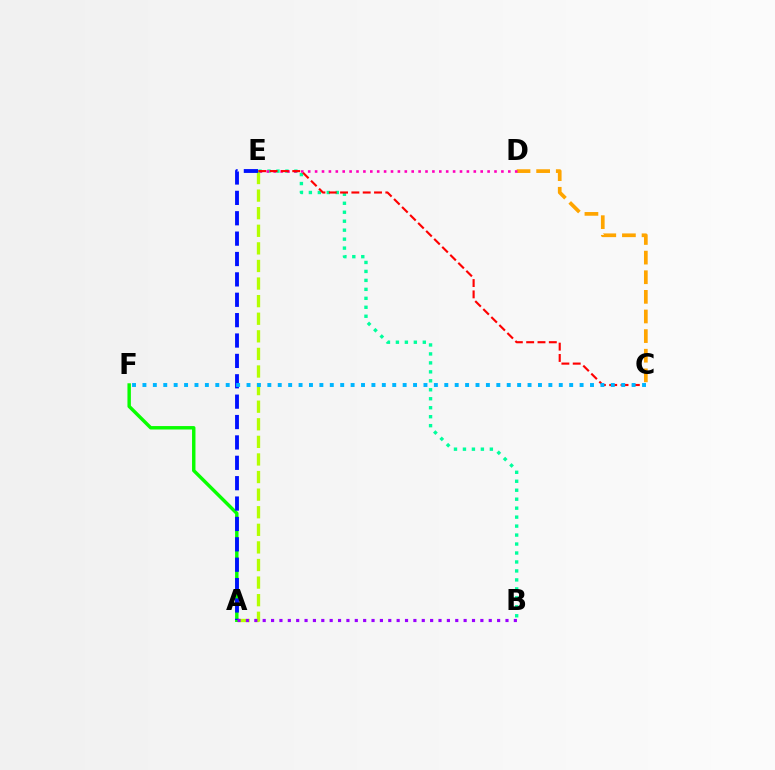{('A', 'E'): [{'color': '#b3ff00', 'line_style': 'dashed', 'thickness': 2.39}, {'color': '#0010ff', 'line_style': 'dashed', 'thickness': 2.77}], ('B', 'E'): [{'color': '#00ff9d', 'line_style': 'dotted', 'thickness': 2.44}], ('C', 'D'): [{'color': '#ffa500', 'line_style': 'dashed', 'thickness': 2.67}], ('D', 'E'): [{'color': '#ff00bd', 'line_style': 'dotted', 'thickness': 1.87}], ('C', 'E'): [{'color': '#ff0000', 'line_style': 'dashed', 'thickness': 1.54}], ('A', 'F'): [{'color': '#08ff00', 'line_style': 'solid', 'thickness': 2.47}], ('C', 'F'): [{'color': '#00b5ff', 'line_style': 'dotted', 'thickness': 2.83}], ('A', 'B'): [{'color': '#9b00ff', 'line_style': 'dotted', 'thickness': 2.27}]}